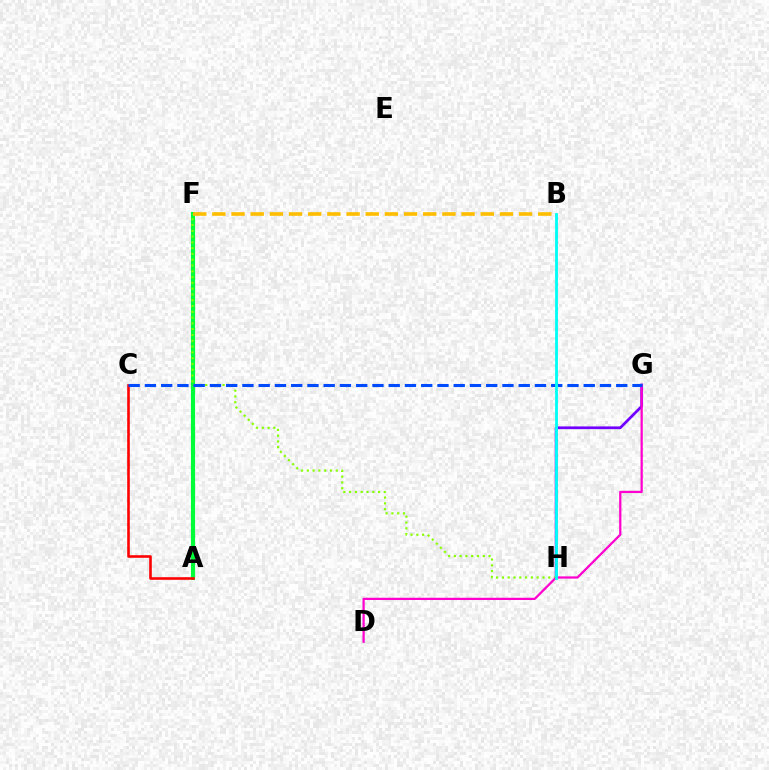{('G', 'H'): [{'color': '#7200ff', 'line_style': 'solid', 'thickness': 1.97}], ('A', 'F'): [{'color': '#00ff39', 'line_style': 'solid', 'thickness': 2.99}], ('F', 'H'): [{'color': '#84ff00', 'line_style': 'dotted', 'thickness': 1.57}], ('D', 'G'): [{'color': '#ff00cf', 'line_style': 'solid', 'thickness': 1.62}], ('A', 'C'): [{'color': '#ff0000', 'line_style': 'solid', 'thickness': 1.88}], ('C', 'G'): [{'color': '#004bff', 'line_style': 'dashed', 'thickness': 2.21}], ('B', 'F'): [{'color': '#ffbd00', 'line_style': 'dashed', 'thickness': 2.6}], ('B', 'H'): [{'color': '#00fff6', 'line_style': 'solid', 'thickness': 2.04}]}